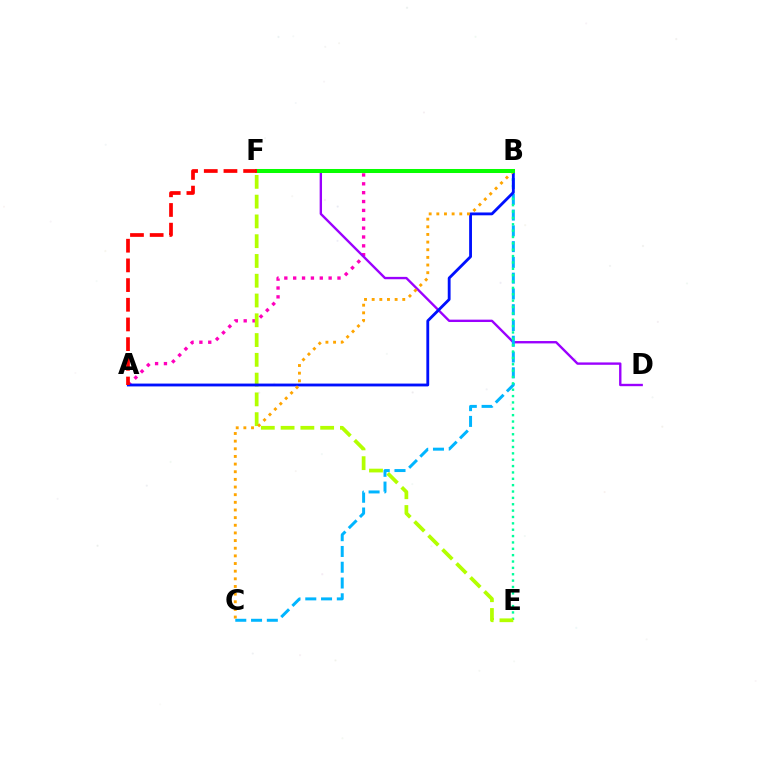{('A', 'B'): [{'color': '#ff00bd', 'line_style': 'dotted', 'thickness': 2.41}, {'color': '#0010ff', 'line_style': 'solid', 'thickness': 2.04}], ('D', 'F'): [{'color': '#9b00ff', 'line_style': 'solid', 'thickness': 1.71}], ('B', 'C'): [{'color': '#00b5ff', 'line_style': 'dashed', 'thickness': 2.14}, {'color': '#ffa500', 'line_style': 'dotted', 'thickness': 2.08}], ('B', 'E'): [{'color': '#00ff9d', 'line_style': 'dotted', 'thickness': 1.73}], ('E', 'F'): [{'color': '#b3ff00', 'line_style': 'dashed', 'thickness': 2.69}], ('B', 'F'): [{'color': '#08ff00', 'line_style': 'solid', 'thickness': 2.89}], ('A', 'F'): [{'color': '#ff0000', 'line_style': 'dashed', 'thickness': 2.67}]}